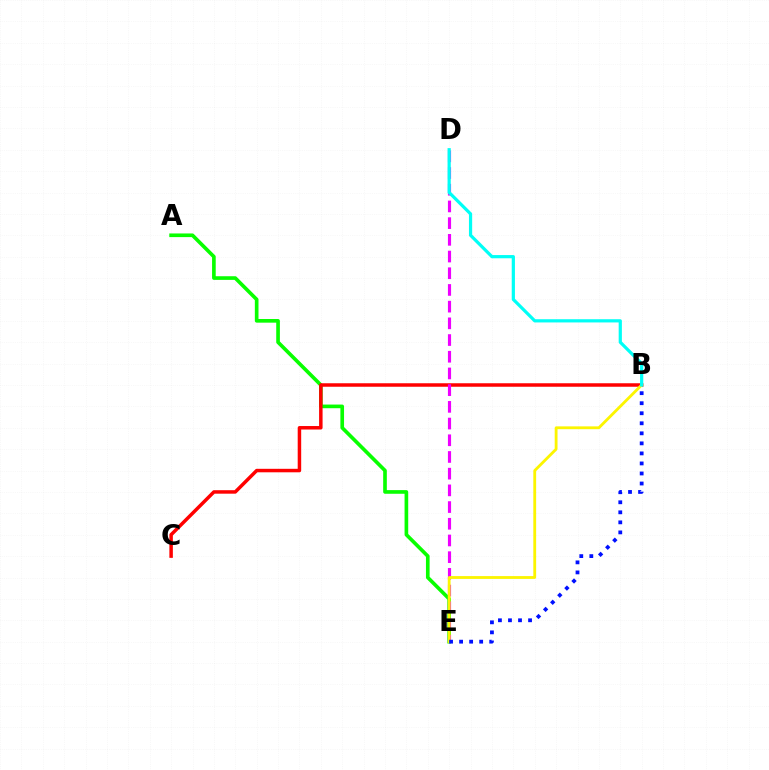{('A', 'E'): [{'color': '#08ff00', 'line_style': 'solid', 'thickness': 2.63}], ('B', 'C'): [{'color': '#ff0000', 'line_style': 'solid', 'thickness': 2.51}], ('D', 'E'): [{'color': '#ee00ff', 'line_style': 'dashed', 'thickness': 2.27}], ('B', 'E'): [{'color': '#fcf500', 'line_style': 'solid', 'thickness': 2.03}, {'color': '#0010ff', 'line_style': 'dotted', 'thickness': 2.73}], ('B', 'D'): [{'color': '#00fff6', 'line_style': 'solid', 'thickness': 2.31}]}